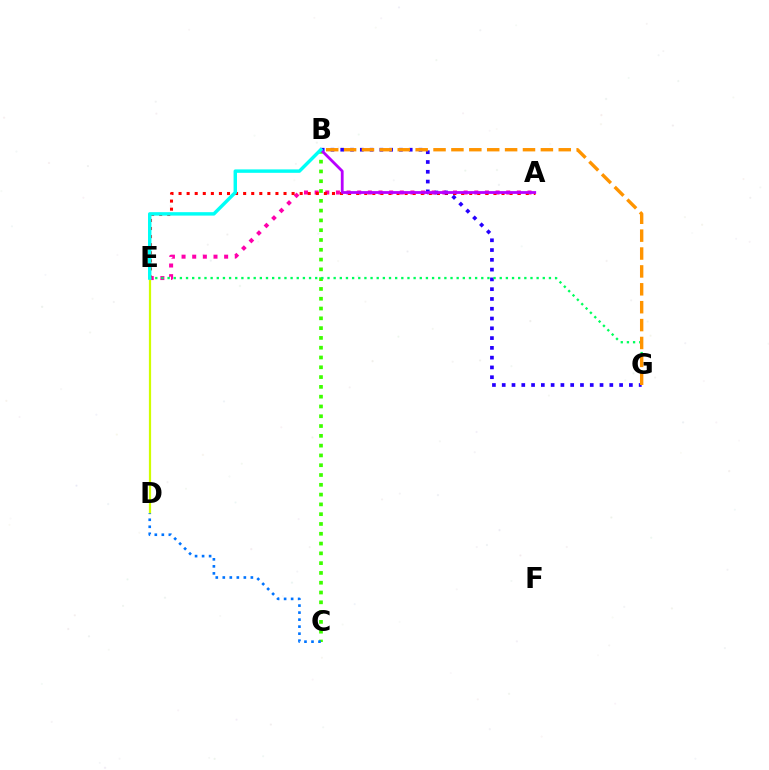{('A', 'E'): [{'color': '#ff00ac', 'line_style': 'dotted', 'thickness': 2.89}, {'color': '#ff0000', 'line_style': 'dotted', 'thickness': 2.19}], ('D', 'E'): [{'color': '#d1ff00', 'line_style': 'solid', 'thickness': 1.6}], ('B', 'C'): [{'color': '#3dff00', 'line_style': 'dotted', 'thickness': 2.66}], ('B', 'G'): [{'color': '#2500ff', 'line_style': 'dotted', 'thickness': 2.66}, {'color': '#ff9400', 'line_style': 'dashed', 'thickness': 2.43}], ('C', 'D'): [{'color': '#0074ff', 'line_style': 'dotted', 'thickness': 1.91}], ('E', 'G'): [{'color': '#00ff5c', 'line_style': 'dotted', 'thickness': 1.67}], ('A', 'B'): [{'color': '#b900ff', 'line_style': 'solid', 'thickness': 2.01}], ('B', 'E'): [{'color': '#00fff6', 'line_style': 'solid', 'thickness': 2.47}]}